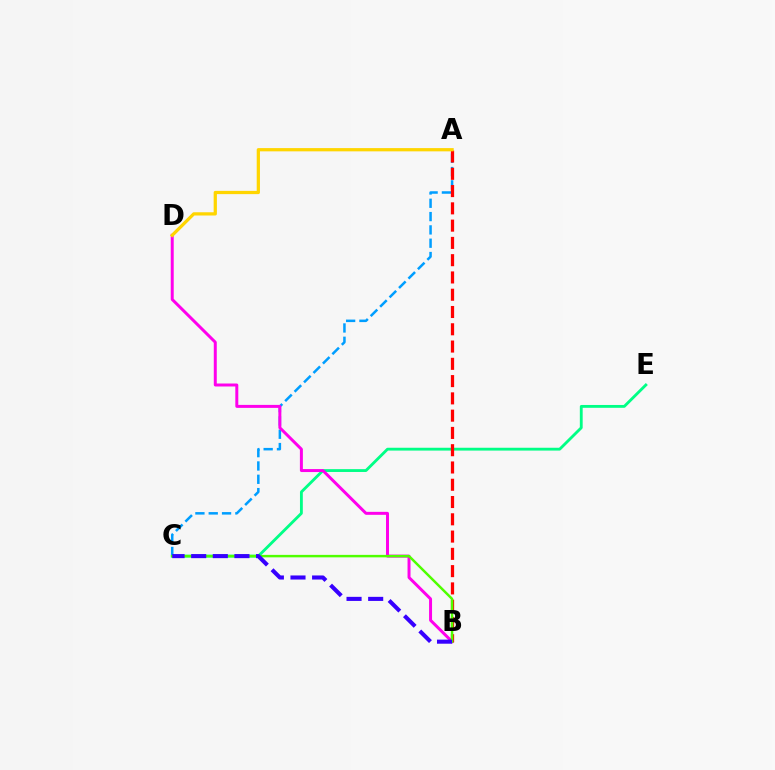{('C', 'E'): [{'color': '#00ff86', 'line_style': 'solid', 'thickness': 2.04}], ('A', 'C'): [{'color': '#009eff', 'line_style': 'dashed', 'thickness': 1.81}], ('B', 'D'): [{'color': '#ff00ed', 'line_style': 'solid', 'thickness': 2.14}], ('A', 'B'): [{'color': '#ff0000', 'line_style': 'dashed', 'thickness': 2.35}], ('B', 'C'): [{'color': '#4fff00', 'line_style': 'solid', 'thickness': 1.77}, {'color': '#3700ff', 'line_style': 'dashed', 'thickness': 2.94}], ('A', 'D'): [{'color': '#ffd500', 'line_style': 'solid', 'thickness': 2.34}]}